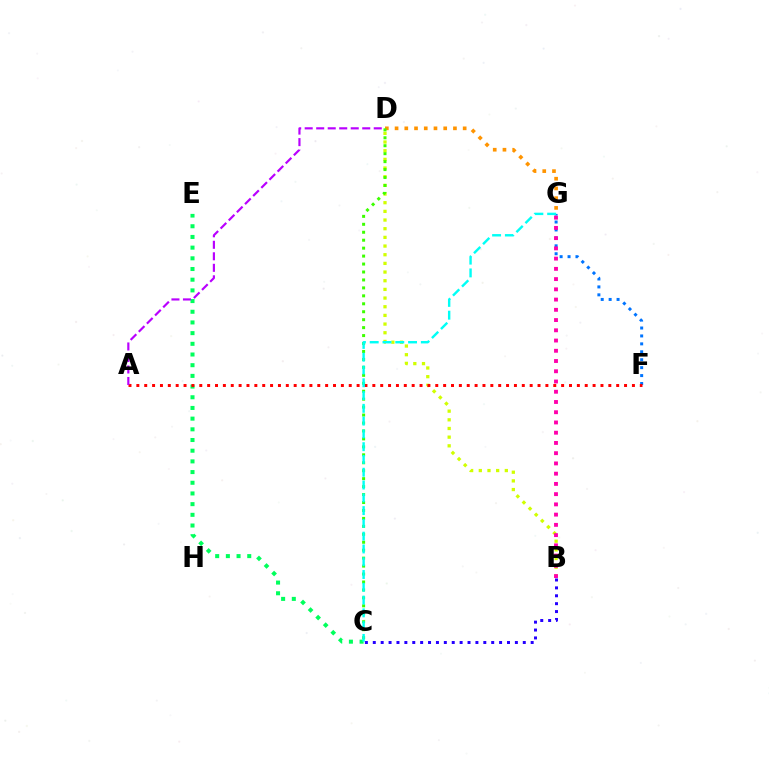{('C', 'E'): [{'color': '#00ff5c', 'line_style': 'dotted', 'thickness': 2.9}], ('B', 'D'): [{'color': '#d1ff00', 'line_style': 'dotted', 'thickness': 2.36}], ('D', 'G'): [{'color': '#ff9400', 'line_style': 'dotted', 'thickness': 2.64}], ('C', 'D'): [{'color': '#3dff00', 'line_style': 'dotted', 'thickness': 2.16}], ('F', 'G'): [{'color': '#0074ff', 'line_style': 'dotted', 'thickness': 2.15}], ('A', 'F'): [{'color': '#ff0000', 'line_style': 'dotted', 'thickness': 2.14}], ('B', 'G'): [{'color': '#ff00ac', 'line_style': 'dotted', 'thickness': 2.78}], ('A', 'D'): [{'color': '#b900ff', 'line_style': 'dashed', 'thickness': 1.56}], ('C', 'G'): [{'color': '#00fff6', 'line_style': 'dashed', 'thickness': 1.74}], ('B', 'C'): [{'color': '#2500ff', 'line_style': 'dotted', 'thickness': 2.14}]}